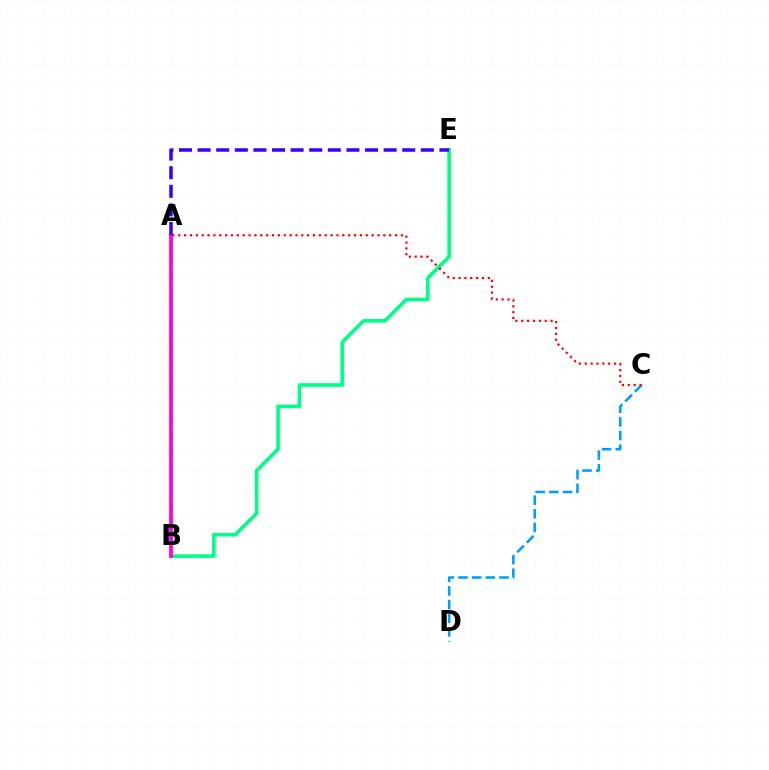{('C', 'D'): [{'color': '#009eff', 'line_style': 'dashed', 'thickness': 1.85}], ('A', 'B'): [{'color': '#ffd500', 'line_style': 'dashed', 'thickness': 1.9}, {'color': '#4fff00', 'line_style': 'dashed', 'thickness': 2.39}, {'color': '#ff00ed', 'line_style': 'solid', 'thickness': 2.7}], ('B', 'E'): [{'color': '#00ff86', 'line_style': 'solid', 'thickness': 2.62}], ('A', 'C'): [{'color': '#ff0000', 'line_style': 'dotted', 'thickness': 1.59}], ('A', 'E'): [{'color': '#3700ff', 'line_style': 'dashed', 'thickness': 2.53}]}